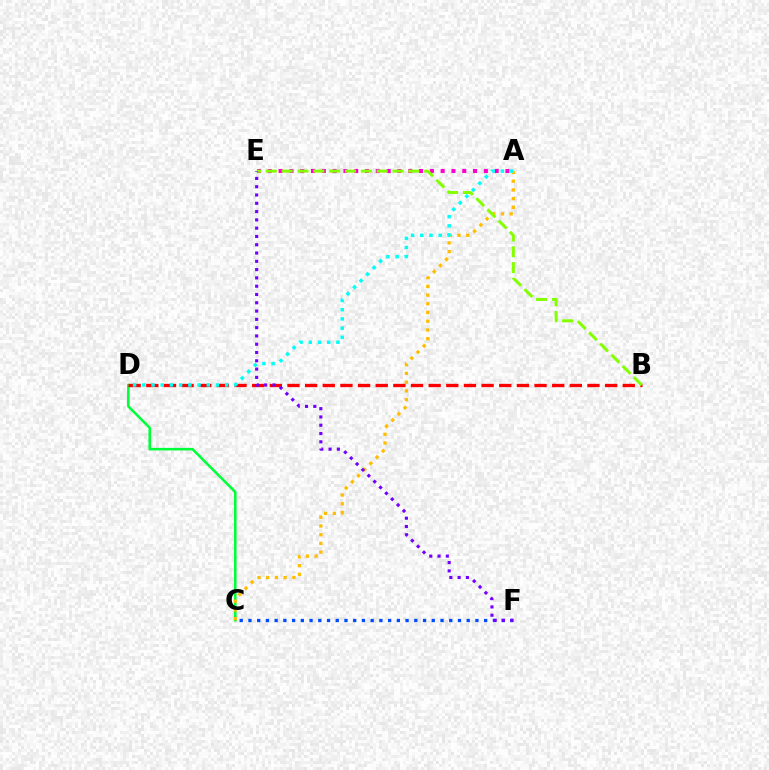{('A', 'E'): [{'color': '#ff00cf', 'line_style': 'dotted', 'thickness': 2.93}], ('C', 'D'): [{'color': '#00ff39', 'line_style': 'solid', 'thickness': 1.85}], ('C', 'F'): [{'color': '#004bff', 'line_style': 'dotted', 'thickness': 2.37}], ('A', 'C'): [{'color': '#ffbd00', 'line_style': 'dotted', 'thickness': 2.37}], ('B', 'D'): [{'color': '#ff0000', 'line_style': 'dashed', 'thickness': 2.4}], ('B', 'E'): [{'color': '#84ff00', 'line_style': 'dashed', 'thickness': 2.15}], ('E', 'F'): [{'color': '#7200ff', 'line_style': 'dotted', 'thickness': 2.25}], ('A', 'D'): [{'color': '#00fff6', 'line_style': 'dotted', 'thickness': 2.5}]}